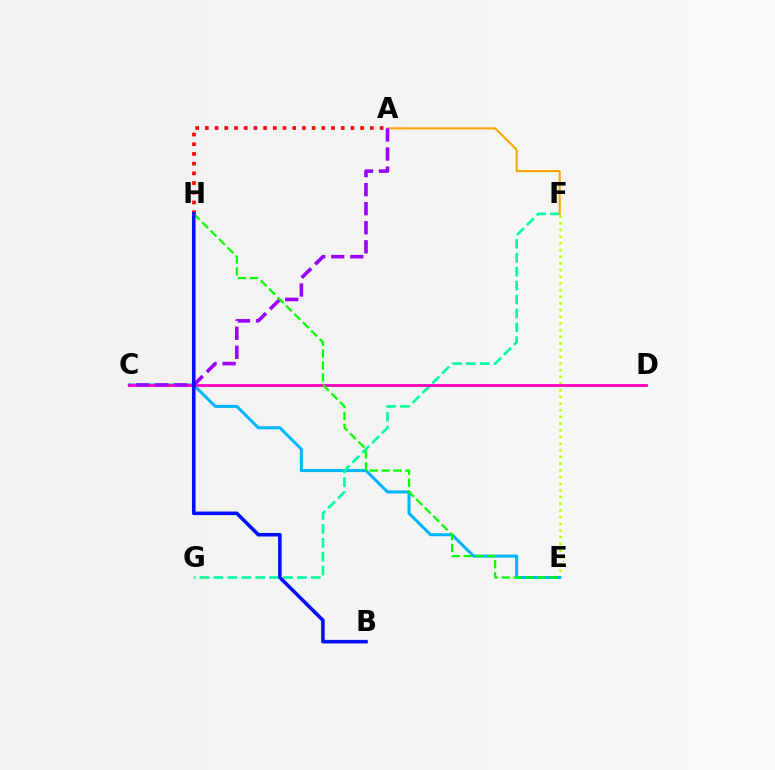{('E', 'F'): [{'color': '#b3ff00', 'line_style': 'dotted', 'thickness': 1.81}], ('C', 'E'): [{'color': '#00b5ff', 'line_style': 'solid', 'thickness': 2.2}], ('F', 'G'): [{'color': '#00ff9d', 'line_style': 'dashed', 'thickness': 1.89}], ('A', 'F'): [{'color': '#ffa500', 'line_style': 'solid', 'thickness': 1.52}], ('C', 'D'): [{'color': '#ff00bd', 'line_style': 'solid', 'thickness': 2.0}], ('A', 'C'): [{'color': '#9b00ff', 'line_style': 'dashed', 'thickness': 2.59}], ('A', 'H'): [{'color': '#ff0000', 'line_style': 'dotted', 'thickness': 2.64}], ('E', 'H'): [{'color': '#08ff00', 'line_style': 'dashed', 'thickness': 1.61}], ('B', 'H'): [{'color': '#0010ff', 'line_style': 'solid', 'thickness': 2.57}]}